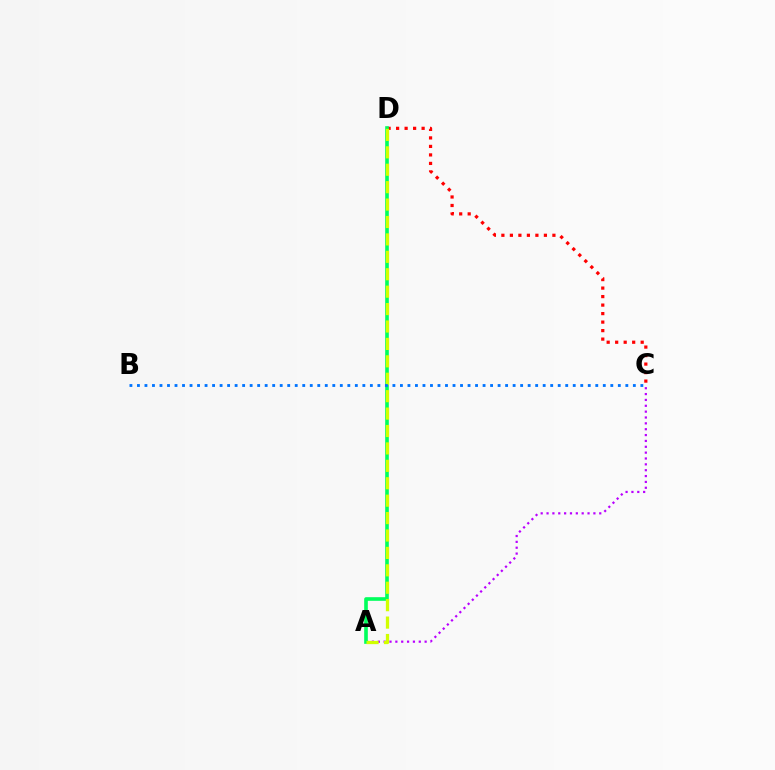{('A', 'C'): [{'color': '#b900ff', 'line_style': 'dotted', 'thickness': 1.59}], ('C', 'D'): [{'color': '#ff0000', 'line_style': 'dotted', 'thickness': 2.31}], ('A', 'D'): [{'color': '#00ff5c', 'line_style': 'solid', 'thickness': 2.61}, {'color': '#d1ff00', 'line_style': 'dashed', 'thickness': 2.37}], ('B', 'C'): [{'color': '#0074ff', 'line_style': 'dotted', 'thickness': 2.04}]}